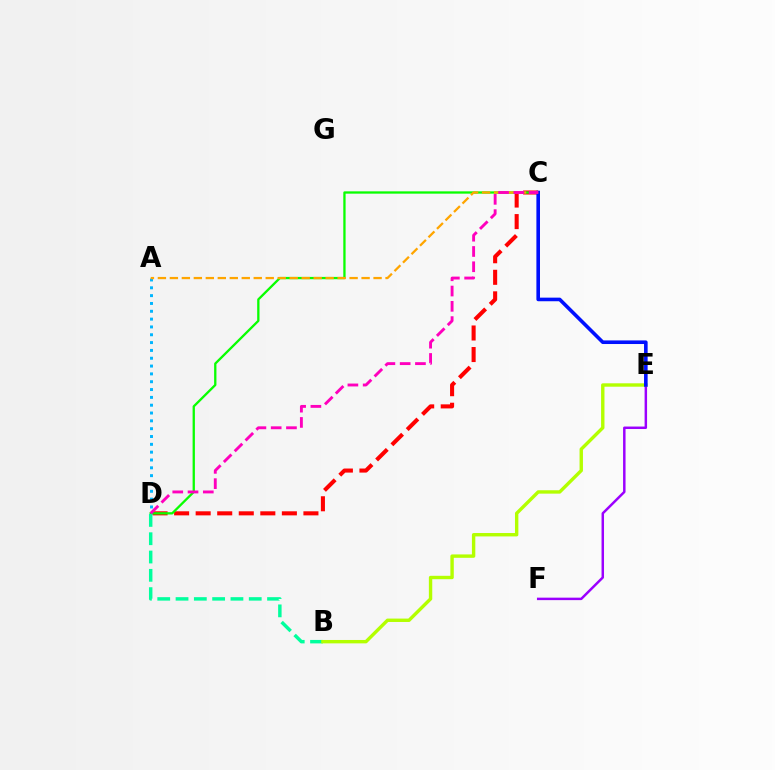{('C', 'D'): [{'color': '#ff0000', 'line_style': 'dashed', 'thickness': 2.93}, {'color': '#08ff00', 'line_style': 'solid', 'thickness': 1.66}, {'color': '#ff00bd', 'line_style': 'dashed', 'thickness': 2.07}], ('E', 'F'): [{'color': '#9b00ff', 'line_style': 'solid', 'thickness': 1.78}], ('B', 'D'): [{'color': '#00ff9d', 'line_style': 'dashed', 'thickness': 2.49}], ('B', 'E'): [{'color': '#b3ff00', 'line_style': 'solid', 'thickness': 2.44}], ('A', 'D'): [{'color': '#00b5ff', 'line_style': 'dotted', 'thickness': 2.13}], ('C', 'E'): [{'color': '#0010ff', 'line_style': 'solid', 'thickness': 2.59}], ('A', 'C'): [{'color': '#ffa500', 'line_style': 'dashed', 'thickness': 1.63}]}